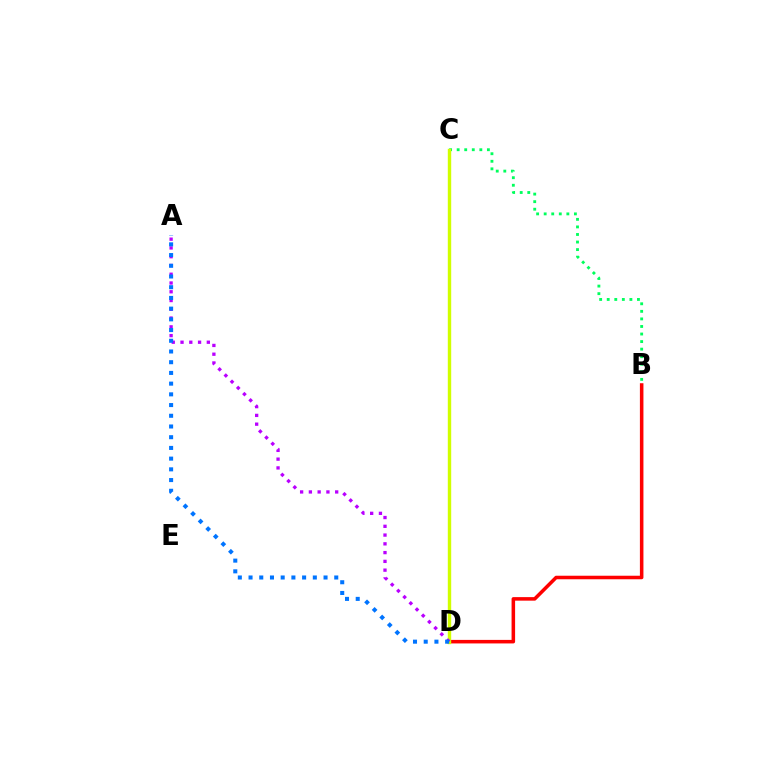{('B', 'C'): [{'color': '#00ff5c', 'line_style': 'dotted', 'thickness': 2.05}], ('B', 'D'): [{'color': '#ff0000', 'line_style': 'solid', 'thickness': 2.55}], ('C', 'D'): [{'color': '#d1ff00', 'line_style': 'solid', 'thickness': 2.45}], ('A', 'D'): [{'color': '#b900ff', 'line_style': 'dotted', 'thickness': 2.38}, {'color': '#0074ff', 'line_style': 'dotted', 'thickness': 2.91}]}